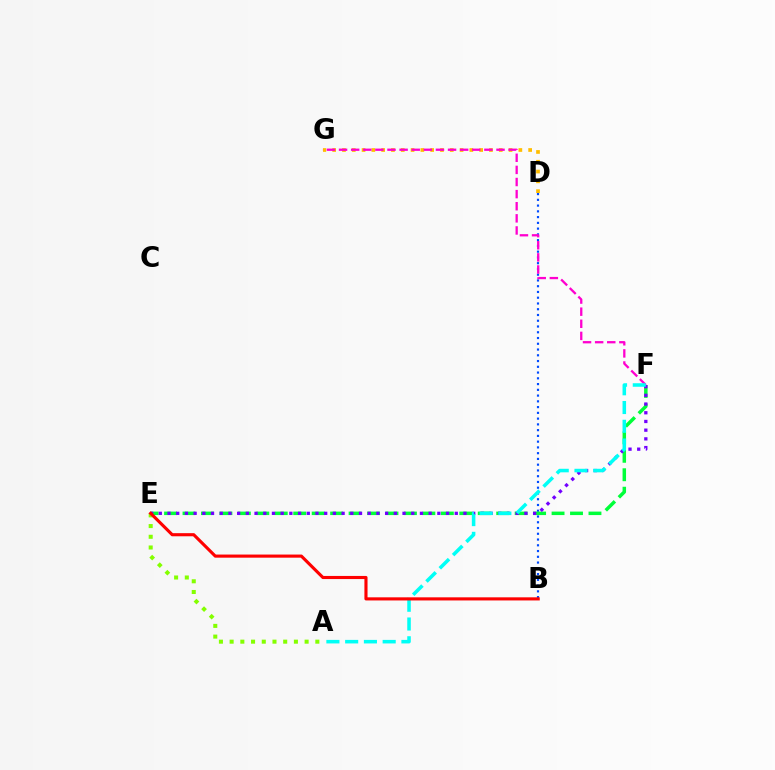{('B', 'D'): [{'color': '#004bff', 'line_style': 'dotted', 'thickness': 1.56}], ('E', 'F'): [{'color': '#00ff39', 'line_style': 'dashed', 'thickness': 2.51}, {'color': '#7200ff', 'line_style': 'dotted', 'thickness': 2.37}], ('A', 'E'): [{'color': '#84ff00', 'line_style': 'dotted', 'thickness': 2.91}], ('D', 'G'): [{'color': '#ffbd00', 'line_style': 'dotted', 'thickness': 2.66}], ('F', 'G'): [{'color': '#ff00cf', 'line_style': 'dashed', 'thickness': 1.65}], ('A', 'F'): [{'color': '#00fff6', 'line_style': 'dashed', 'thickness': 2.55}], ('B', 'E'): [{'color': '#ff0000', 'line_style': 'solid', 'thickness': 2.25}]}